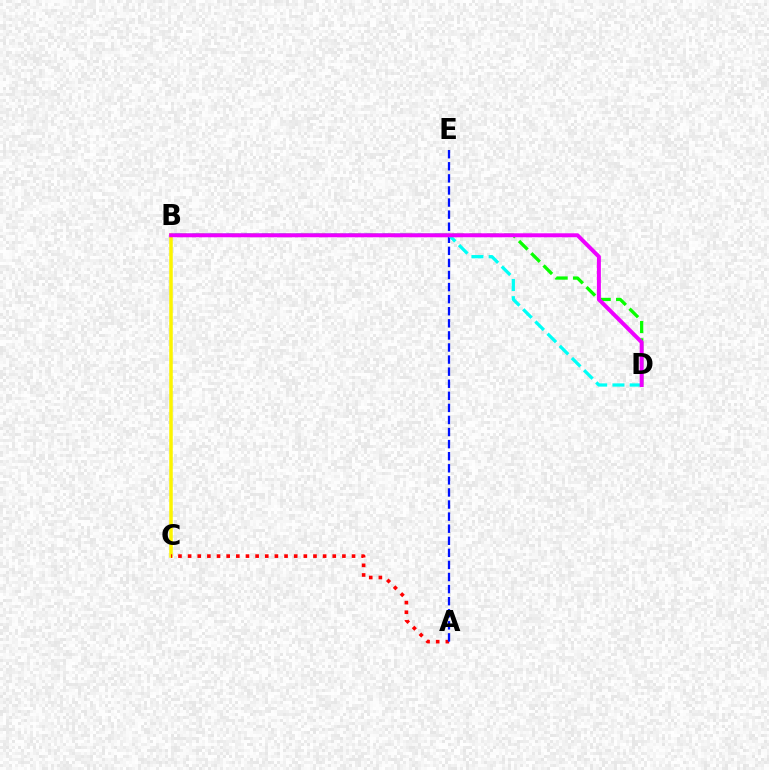{('B', 'C'): [{'color': '#fcf500', 'line_style': 'solid', 'thickness': 2.53}], ('B', 'D'): [{'color': '#08ff00', 'line_style': 'dashed', 'thickness': 2.35}, {'color': '#00fff6', 'line_style': 'dashed', 'thickness': 2.34}, {'color': '#ee00ff', 'line_style': 'solid', 'thickness': 2.87}], ('A', 'C'): [{'color': '#ff0000', 'line_style': 'dotted', 'thickness': 2.62}], ('A', 'E'): [{'color': '#0010ff', 'line_style': 'dashed', 'thickness': 1.64}]}